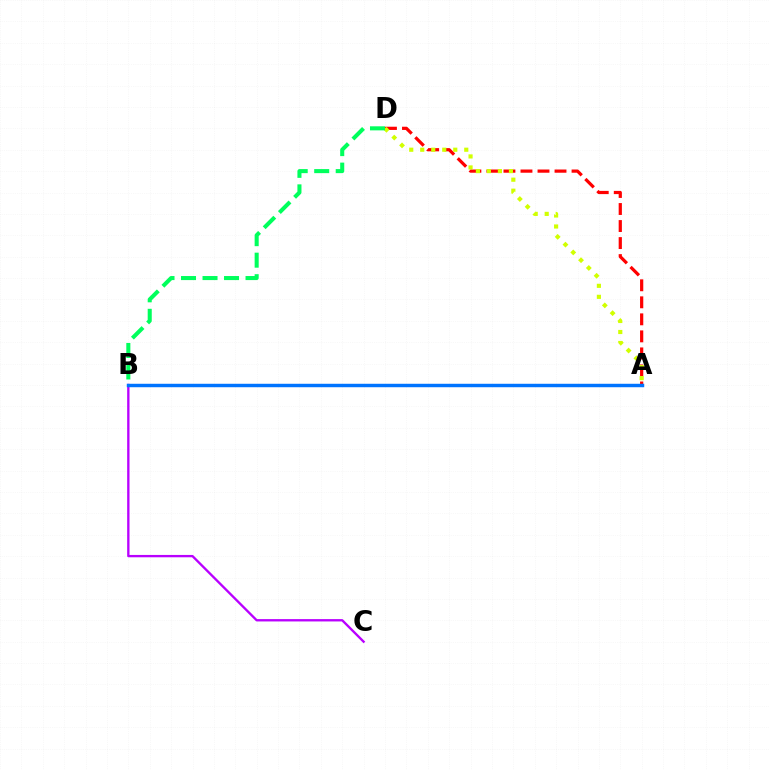{('B', 'C'): [{'color': '#b900ff', 'line_style': 'solid', 'thickness': 1.68}], ('A', 'D'): [{'color': '#ff0000', 'line_style': 'dashed', 'thickness': 2.31}, {'color': '#d1ff00', 'line_style': 'dotted', 'thickness': 2.99}], ('A', 'B'): [{'color': '#0074ff', 'line_style': 'solid', 'thickness': 2.48}], ('B', 'D'): [{'color': '#00ff5c', 'line_style': 'dashed', 'thickness': 2.92}]}